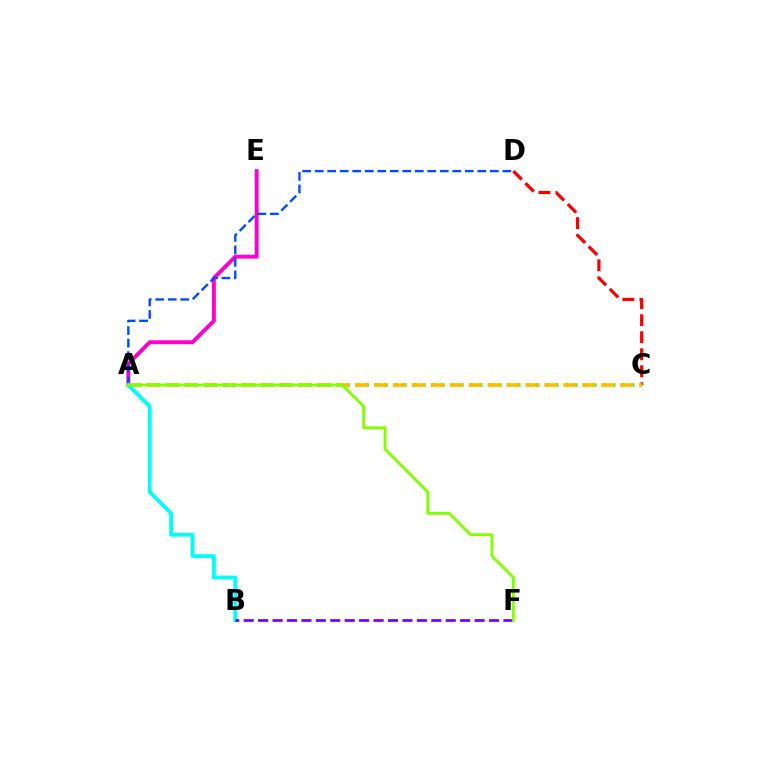{('C', 'D'): [{'color': '#ff0000', 'line_style': 'dashed', 'thickness': 2.31}], ('A', 'E'): [{'color': '#ff00cf', 'line_style': 'solid', 'thickness': 2.81}], ('A', 'C'): [{'color': '#00ff39', 'line_style': 'dotted', 'thickness': 2.58}, {'color': '#ffbd00', 'line_style': 'dashed', 'thickness': 2.57}], ('A', 'D'): [{'color': '#004bff', 'line_style': 'dashed', 'thickness': 1.7}], ('A', 'B'): [{'color': '#00fff6', 'line_style': 'solid', 'thickness': 2.76}], ('B', 'F'): [{'color': '#7200ff', 'line_style': 'dashed', 'thickness': 1.96}], ('A', 'F'): [{'color': '#84ff00', 'line_style': 'solid', 'thickness': 2.08}]}